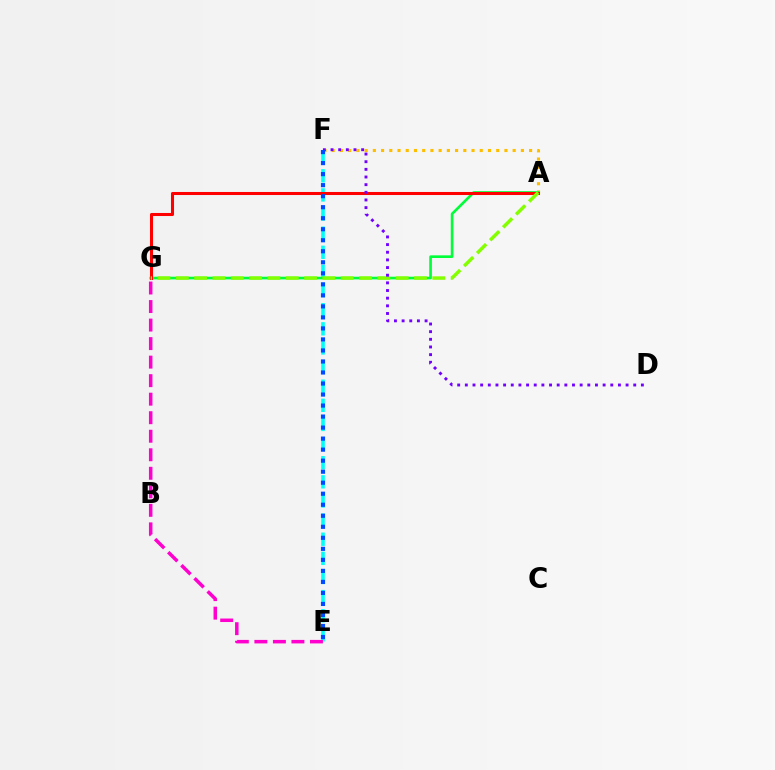{('A', 'F'): [{'color': '#ffbd00', 'line_style': 'dotted', 'thickness': 2.23}], ('E', 'F'): [{'color': '#00fff6', 'line_style': 'dashed', 'thickness': 2.6}, {'color': '#004bff', 'line_style': 'dotted', 'thickness': 2.99}], ('A', 'G'): [{'color': '#00ff39', 'line_style': 'solid', 'thickness': 1.91}, {'color': '#ff0000', 'line_style': 'solid', 'thickness': 2.19}, {'color': '#84ff00', 'line_style': 'dashed', 'thickness': 2.49}], ('E', 'G'): [{'color': '#ff00cf', 'line_style': 'dashed', 'thickness': 2.52}], ('D', 'F'): [{'color': '#7200ff', 'line_style': 'dotted', 'thickness': 2.08}]}